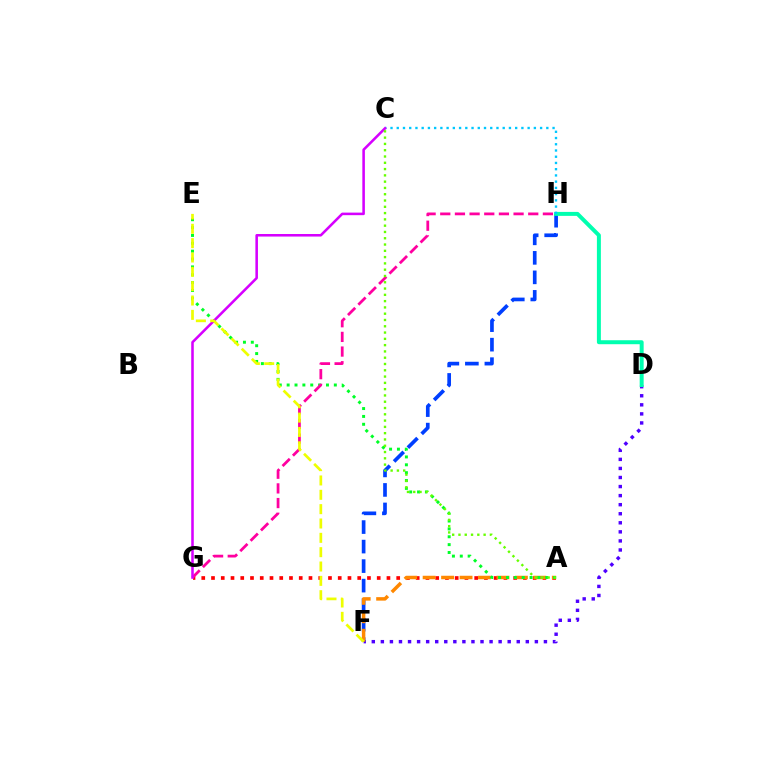{('D', 'F'): [{'color': '#4f00ff', 'line_style': 'dotted', 'thickness': 2.46}], ('F', 'H'): [{'color': '#003fff', 'line_style': 'dashed', 'thickness': 2.65}], ('A', 'G'): [{'color': '#ff0000', 'line_style': 'dotted', 'thickness': 2.65}], ('A', 'F'): [{'color': '#ff8800', 'line_style': 'dashed', 'thickness': 2.51}], ('D', 'H'): [{'color': '#00ffaf', 'line_style': 'solid', 'thickness': 2.86}], ('A', 'E'): [{'color': '#00ff27', 'line_style': 'dotted', 'thickness': 2.14}], ('C', 'H'): [{'color': '#00c7ff', 'line_style': 'dotted', 'thickness': 1.69}], ('G', 'H'): [{'color': '#ff00a0', 'line_style': 'dashed', 'thickness': 1.99}], ('C', 'G'): [{'color': '#d600ff', 'line_style': 'solid', 'thickness': 1.84}], ('E', 'F'): [{'color': '#eeff00', 'line_style': 'dashed', 'thickness': 1.95}], ('A', 'C'): [{'color': '#66ff00', 'line_style': 'dotted', 'thickness': 1.71}]}